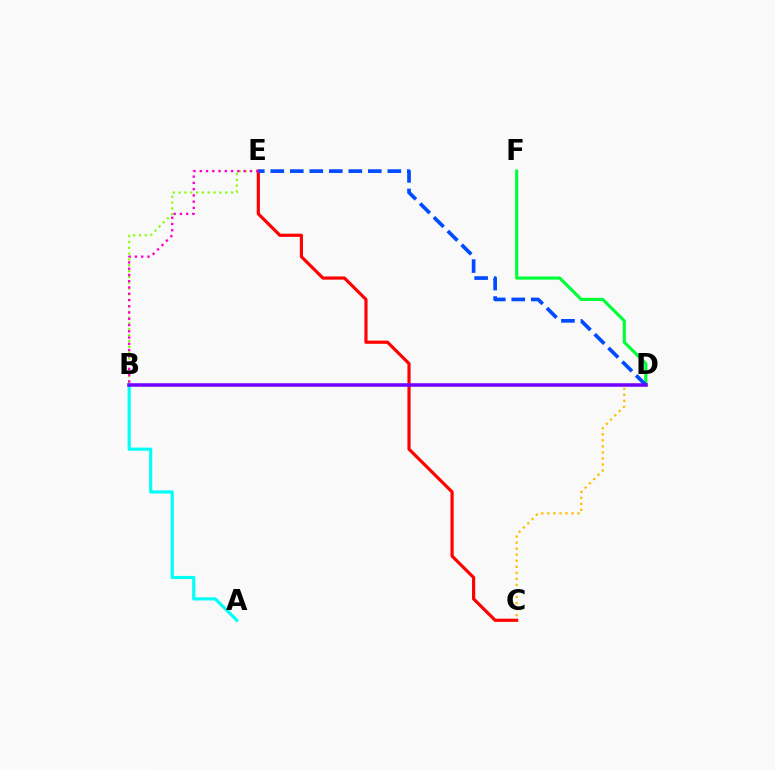{('B', 'E'): [{'color': '#84ff00', 'line_style': 'dotted', 'thickness': 1.58}, {'color': '#ff00cf', 'line_style': 'dotted', 'thickness': 1.7}], ('D', 'F'): [{'color': '#00ff39', 'line_style': 'solid', 'thickness': 2.26}], ('A', 'B'): [{'color': '#00fff6', 'line_style': 'solid', 'thickness': 2.28}], ('C', 'E'): [{'color': '#ff0000', 'line_style': 'solid', 'thickness': 2.28}], ('C', 'D'): [{'color': '#ffbd00', 'line_style': 'dotted', 'thickness': 1.64}], ('D', 'E'): [{'color': '#004bff', 'line_style': 'dashed', 'thickness': 2.65}], ('B', 'D'): [{'color': '#7200ff', 'line_style': 'solid', 'thickness': 2.54}]}